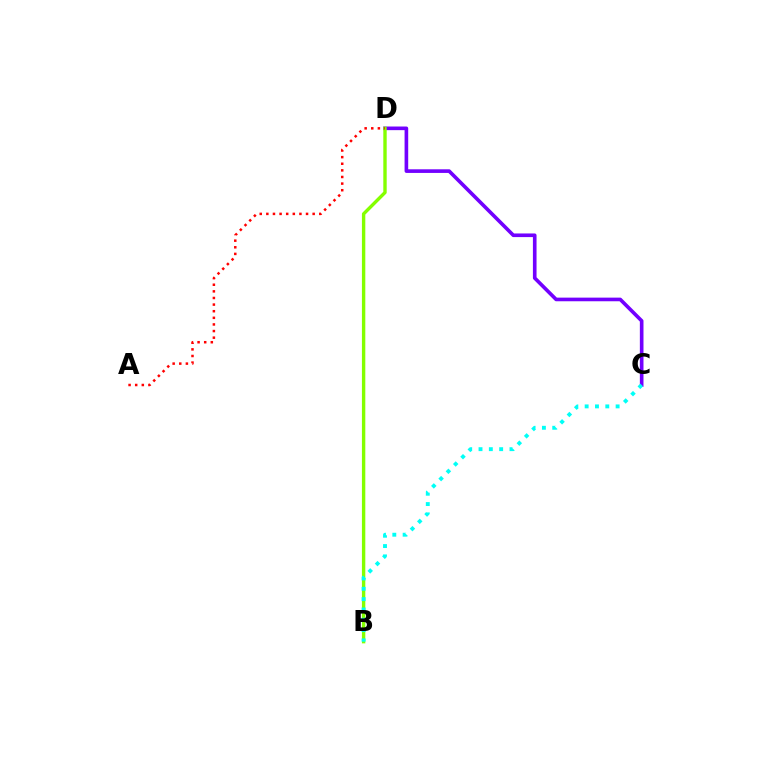{('C', 'D'): [{'color': '#7200ff', 'line_style': 'solid', 'thickness': 2.62}], ('B', 'D'): [{'color': '#84ff00', 'line_style': 'solid', 'thickness': 2.44}], ('B', 'C'): [{'color': '#00fff6', 'line_style': 'dotted', 'thickness': 2.8}], ('A', 'D'): [{'color': '#ff0000', 'line_style': 'dotted', 'thickness': 1.8}]}